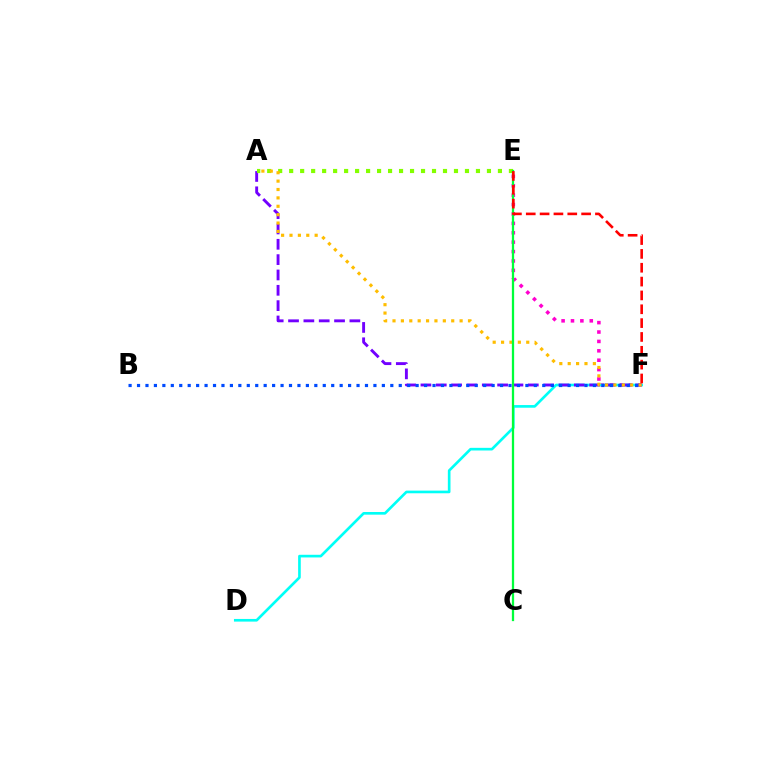{('E', 'F'): [{'color': '#ff00cf', 'line_style': 'dotted', 'thickness': 2.55}, {'color': '#ff0000', 'line_style': 'dashed', 'thickness': 1.88}], ('D', 'F'): [{'color': '#00fff6', 'line_style': 'solid', 'thickness': 1.91}], ('A', 'F'): [{'color': '#7200ff', 'line_style': 'dashed', 'thickness': 2.08}, {'color': '#ffbd00', 'line_style': 'dotted', 'thickness': 2.28}], ('A', 'E'): [{'color': '#84ff00', 'line_style': 'dotted', 'thickness': 2.99}], ('C', 'E'): [{'color': '#00ff39', 'line_style': 'solid', 'thickness': 1.64}], ('B', 'F'): [{'color': '#004bff', 'line_style': 'dotted', 'thickness': 2.29}]}